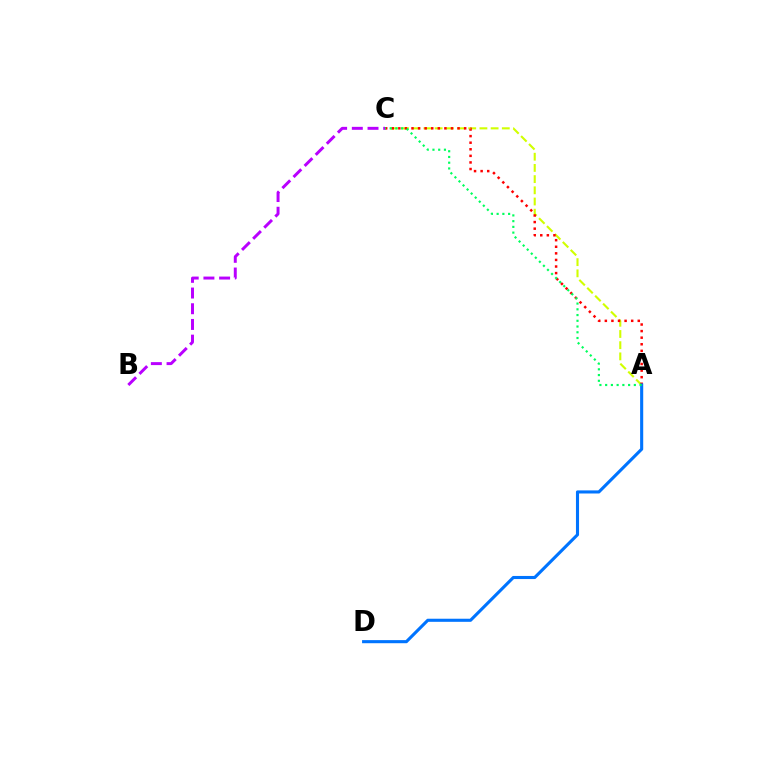{('A', 'C'): [{'color': '#d1ff00', 'line_style': 'dashed', 'thickness': 1.52}, {'color': '#ff0000', 'line_style': 'dotted', 'thickness': 1.79}, {'color': '#00ff5c', 'line_style': 'dotted', 'thickness': 1.56}], ('B', 'C'): [{'color': '#b900ff', 'line_style': 'dashed', 'thickness': 2.13}], ('A', 'D'): [{'color': '#0074ff', 'line_style': 'solid', 'thickness': 2.23}]}